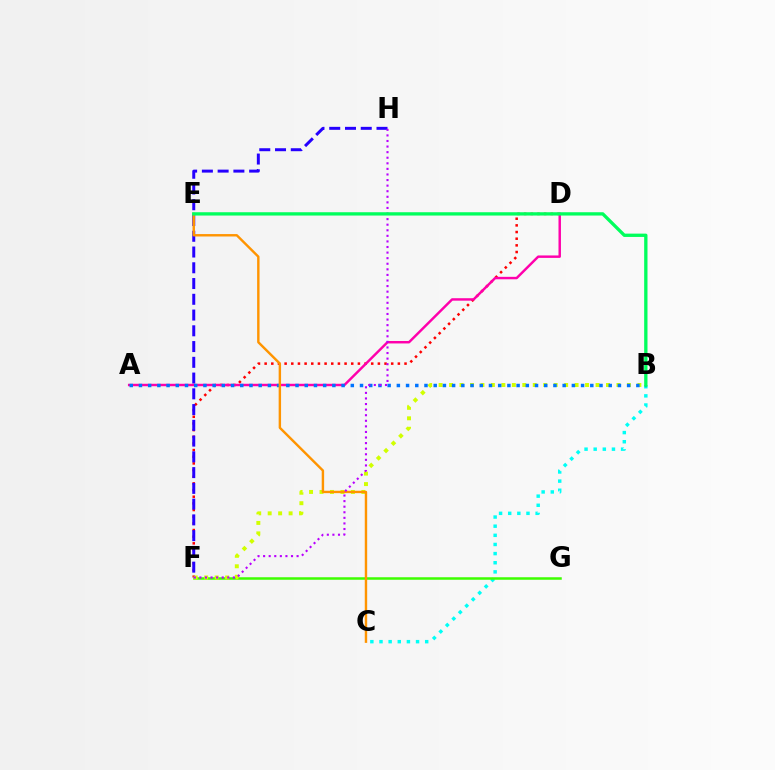{('D', 'F'): [{'color': '#ff0000', 'line_style': 'dotted', 'thickness': 1.81}], ('F', 'H'): [{'color': '#2500ff', 'line_style': 'dashed', 'thickness': 2.14}, {'color': '#b900ff', 'line_style': 'dotted', 'thickness': 1.52}], ('B', 'C'): [{'color': '#00fff6', 'line_style': 'dotted', 'thickness': 2.48}], ('A', 'D'): [{'color': '#ff00ac', 'line_style': 'solid', 'thickness': 1.76}], ('F', 'G'): [{'color': '#3dff00', 'line_style': 'solid', 'thickness': 1.81}], ('B', 'F'): [{'color': '#d1ff00', 'line_style': 'dotted', 'thickness': 2.84}], ('A', 'B'): [{'color': '#0074ff', 'line_style': 'dotted', 'thickness': 2.5}], ('C', 'E'): [{'color': '#ff9400', 'line_style': 'solid', 'thickness': 1.74}], ('B', 'E'): [{'color': '#00ff5c', 'line_style': 'solid', 'thickness': 2.39}]}